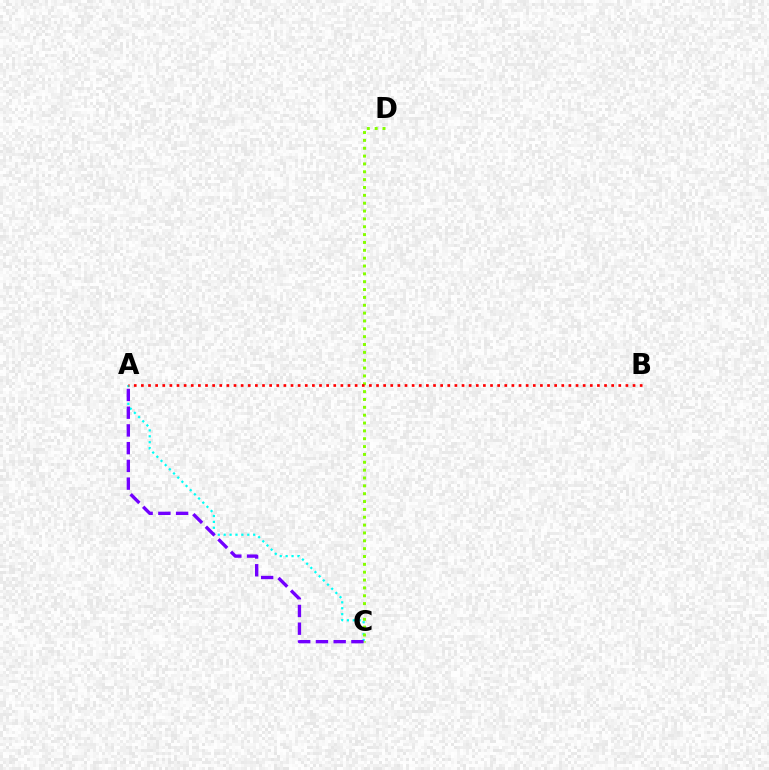{('A', 'C'): [{'color': '#00fff6', 'line_style': 'dotted', 'thickness': 1.6}, {'color': '#7200ff', 'line_style': 'dashed', 'thickness': 2.41}], ('C', 'D'): [{'color': '#84ff00', 'line_style': 'dotted', 'thickness': 2.13}], ('A', 'B'): [{'color': '#ff0000', 'line_style': 'dotted', 'thickness': 1.94}]}